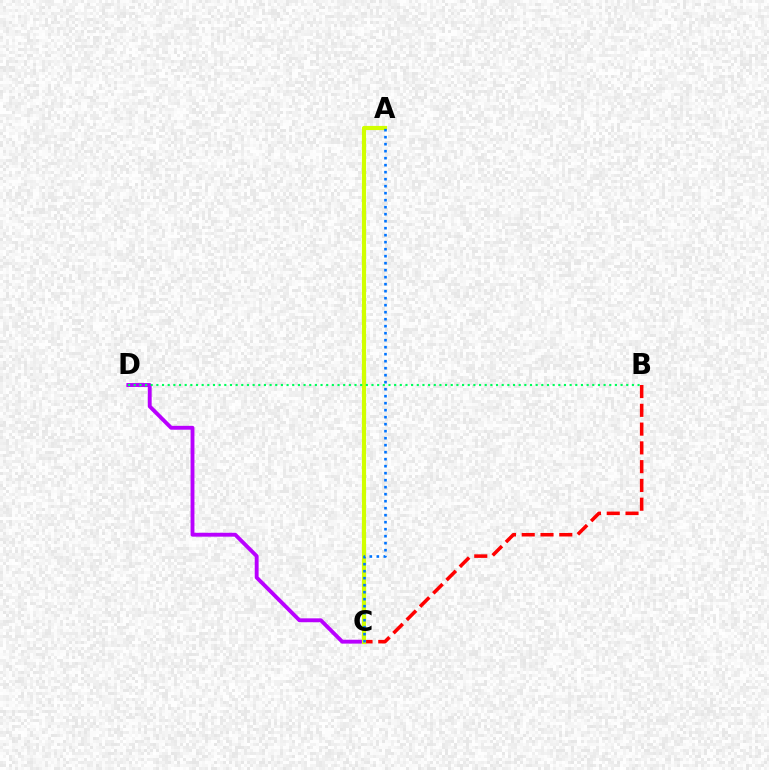{('C', 'D'): [{'color': '#b900ff', 'line_style': 'solid', 'thickness': 2.79}], ('B', 'C'): [{'color': '#ff0000', 'line_style': 'dashed', 'thickness': 2.55}], ('A', 'C'): [{'color': '#d1ff00', 'line_style': 'solid', 'thickness': 3.0}, {'color': '#0074ff', 'line_style': 'dotted', 'thickness': 1.9}], ('B', 'D'): [{'color': '#00ff5c', 'line_style': 'dotted', 'thickness': 1.54}]}